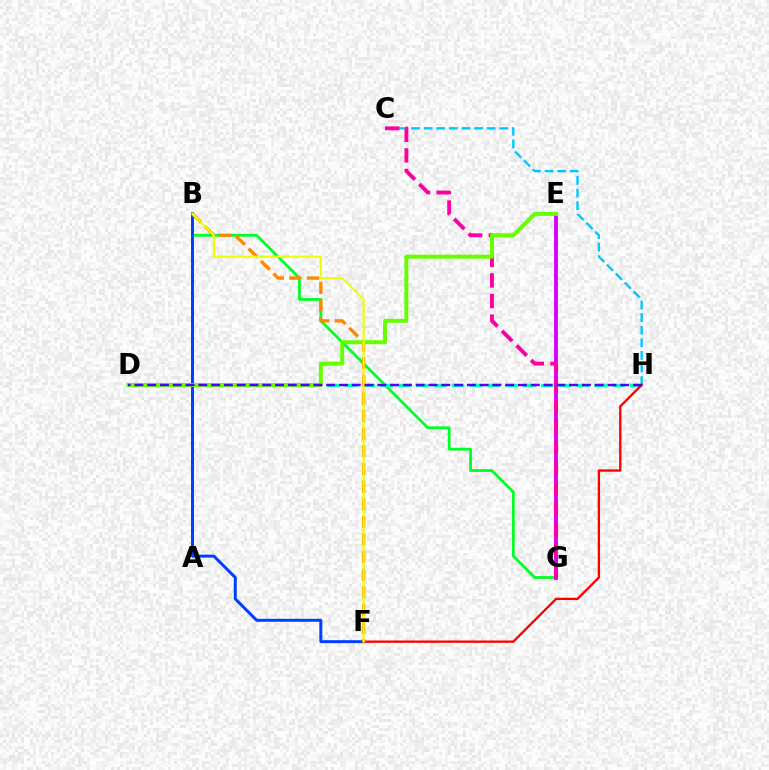{('C', 'H'): [{'color': '#00c7ff', 'line_style': 'dashed', 'thickness': 1.71}], ('B', 'G'): [{'color': '#00ff27', 'line_style': 'solid', 'thickness': 1.99}], ('D', 'H'): [{'color': '#00ffaf', 'line_style': 'dashed', 'thickness': 2.42}, {'color': '#4f00ff', 'line_style': 'dashed', 'thickness': 1.74}], ('B', 'F'): [{'color': '#003fff', 'line_style': 'solid', 'thickness': 2.14}, {'color': '#ff8800', 'line_style': 'dashed', 'thickness': 2.39}, {'color': '#eeff00', 'line_style': 'solid', 'thickness': 1.54}], ('E', 'G'): [{'color': '#d600ff', 'line_style': 'solid', 'thickness': 2.78}], ('F', 'H'): [{'color': '#ff0000', 'line_style': 'solid', 'thickness': 1.67}], ('C', 'G'): [{'color': '#ff00a0', 'line_style': 'dashed', 'thickness': 2.8}], ('D', 'E'): [{'color': '#66ff00', 'line_style': 'solid', 'thickness': 2.86}]}